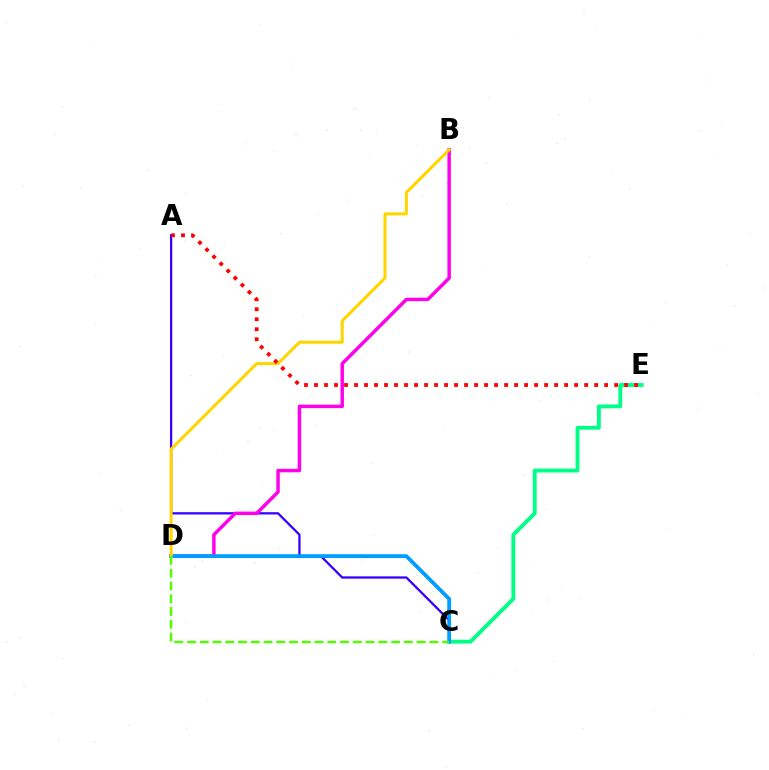{('A', 'C'): [{'color': '#3700ff', 'line_style': 'solid', 'thickness': 1.65}], ('B', 'D'): [{'color': '#ff00ed', 'line_style': 'solid', 'thickness': 2.49}, {'color': '#ffd500', 'line_style': 'solid', 'thickness': 2.18}], ('C', 'E'): [{'color': '#00ff86', 'line_style': 'solid', 'thickness': 2.77}], ('C', 'D'): [{'color': '#009eff', 'line_style': 'solid', 'thickness': 2.74}, {'color': '#4fff00', 'line_style': 'dashed', 'thickness': 1.73}], ('A', 'E'): [{'color': '#ff0000', 'line_style': 'dotted', 'thickness': 2.72}]}